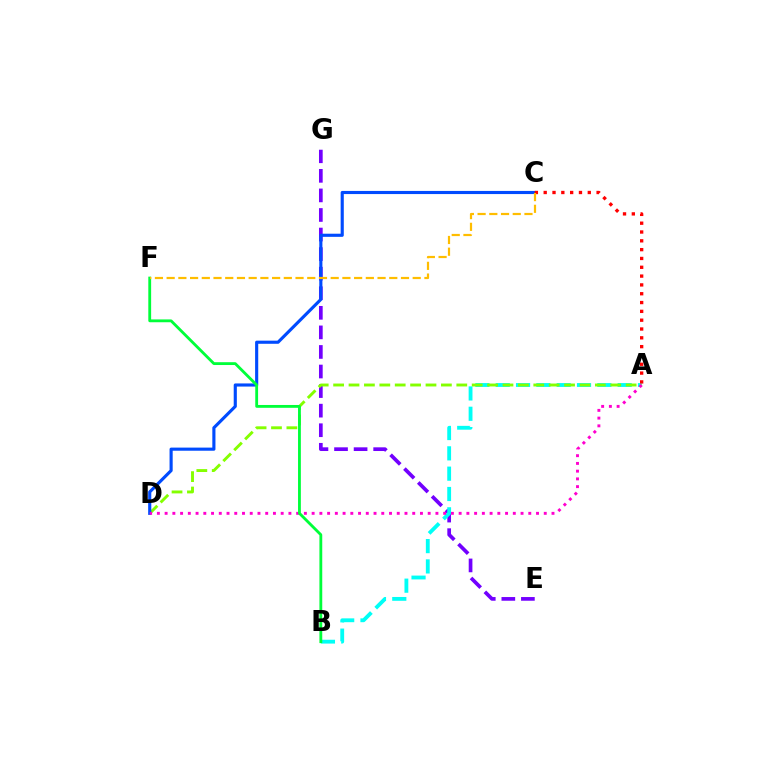{('E', 'G'): [{'color': '#7200ff', 'line_style': 'dashed', 'thickness': 2.66}], ('A', 'B'): [{'color': '#00fff6', 'line_style': 'dashed', 'thickness': 2.76}], ('A', 'D'): [{'color': '#84ff00', 'line_style': 'dashed', 'thickness': 2.09}, {'color': '#ff00cf', 'line_style': 'dotted', 'thickness': 2.1}], ('C', 'D'): [{'color': '#004bff', 'line_style': 'solid', 'thickness': 2.25}], ('A', 'C'): [{'color': '#ff0000', 'line_style': 'dotted', 'thickness': 2.4}], ('B', 'F'): [{'color': '#00ff39', 'line_style': 'solid', 'thickness': 2.04}], ('C', 'F'): [{'color': '#ffbd00', 'line_style': 'dashed', 'thickness': 1.59}]}